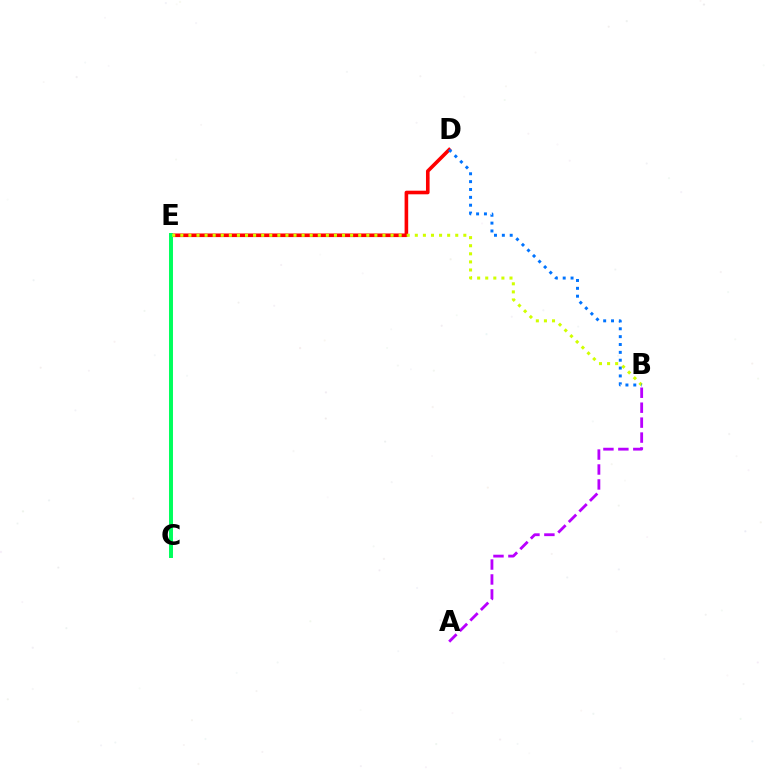{('D', 'E'): [{'color': '#ff0000', 'line_style': 'solid', 'thickness': 2.6}], ('C', 'E'): [{'color': '#00ff5c', 'line_style': 'solid', 'thickness': 2.85}], ('B', 'E'): [{'color': '#d1ff00', 'line_style': 'dotted', 'thickness': 2.2}], ('A', 'B'): [{'color': '#b900ff', 'line_style': 'dashed', 'thickness': 2.03}], ('B', 'D'): [{'color': '#0074ff', 'line_style': 'dotted', 'thickness': 2.13}]}